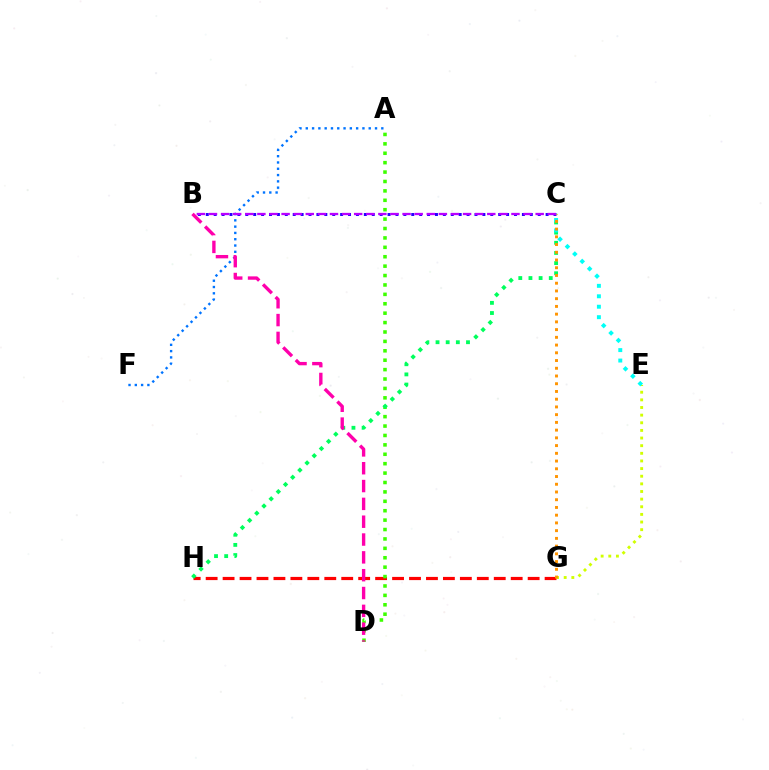{('G', 'H'): [{'color': '#ff0000', 'line_style': 'dashed', 'thickness': 2.3}], ('A', 'D'): [{'color': '#3dff00', 'line_style': 'dotted', 'thickness': 2.56}], ('B', 'C'): [{'color': '#2500ff', 'line_style': 'dotted', 'thickness': 2.15}, {'color': '#b900ff', 'line_style': 'dashed', 'thickness': 1.64}], ('A', 'F'): [{'color': '#0074ff', 'line_style': 'dotted', 'thickness': 1.71}], ('E', 'G'): [{'color': '#d1ff00', 'line_style': 'dotted', 'thickness': 2.07}], ('C', 'H'): [{'color': '#00ff5c', 'line_style': 'dotted', 'thickness': 2.76}], ('C', 'E'): [{'color': '#00fff6', 'line_style': 'dotted', 'thickness': 2.84}], ('C', 'G'): [{'color': '#ff9400', 'line_style': 'dotted', 'thickness': 2.1}], ('B', 'D'): [{'color': '#ff00ac', 'line_style': 'dashed', 'thickness': 2.42}]}